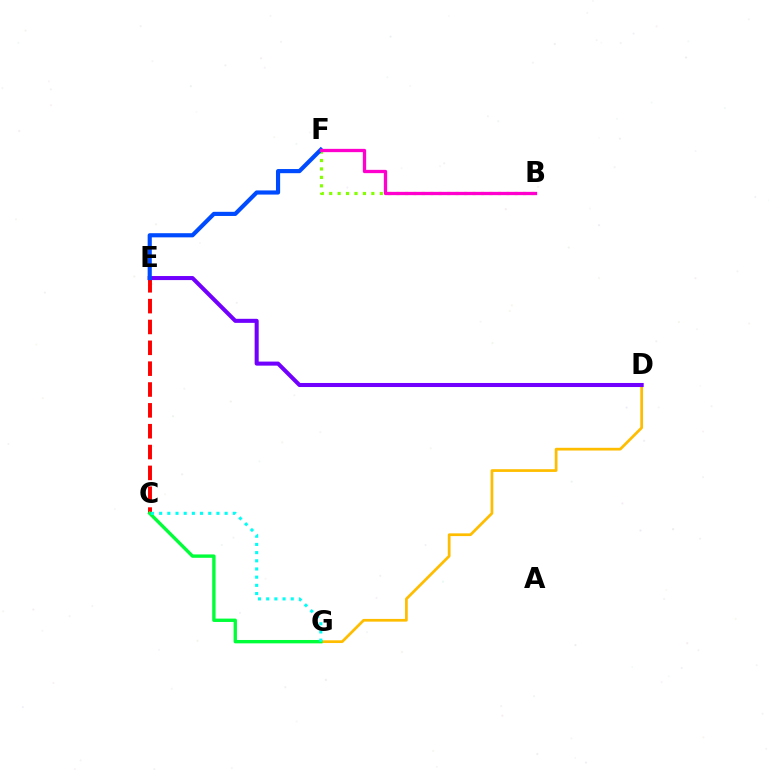{('B', 'F'): [{'color': '#84ff00', 'line_style': 'dotted', 'thickness': 2.29}, {'color': '#ff00cf', 'line_style': 'solid', 'thickness': 2.37}], ('C', 'E'): [{'color': '#ff0000', 'line_style': 'dashed', 'thickness': 2.83}], ('D', 'G'): [{'color': '#ffbd00', 'line_style': 'solid', 'thickness': 1.97}], ('C', 'G'): [{'color': '#00ff39', 'line_style': 'solid', 'thickness': 2.42}, {'color': '#00fff6', 'line_style': 'dotted', 'thickness': 2.22}], ('D', 'E'): [{'color': '#7200ff', 'line_style': 'solid', 'thickness': 2.92}], ('E', 'F'): [{'color': '#004bff', 'line_style': 'solid', 'thickness': 2.99}]}